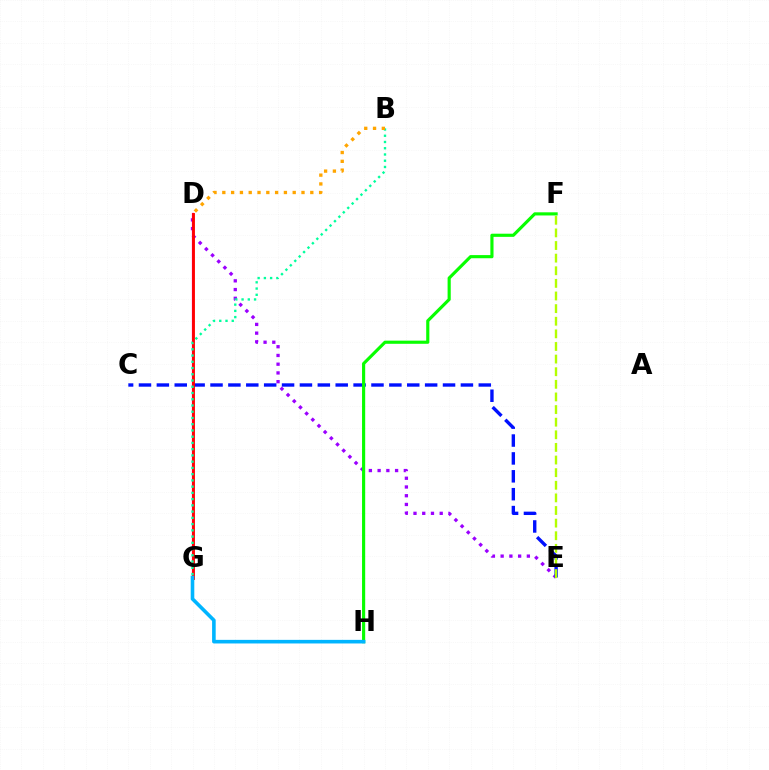{('D', 'E'): [{'color': '#9b00ff', 'line_style': 'dotted', 'thickness': 2.37}], ('C', 'E'): [{'color': '#0010ff', 'line_style': 'dashed', 'thickness': 2.43}], ('D', 'G'): [{'color': '#ff00bd', 'line_style': 'solid', 'thickness': 1.61}, {'color': '#ff0000', 'line_style': 'solid', 'thickness': 2.06}], ('E', 'F'): [{'color': '#b3ff00', 'line_style': 'dashed', 'thickness': 1.71}], ('F', 'H'): [{'color': '#08ff00', 'line_style': 'solid', 'thickness': 2.27}], ('G', 'H'): [{'color': '#00b5ff', 'line_style': 'solid', 'thickness': 2.59}], ('B', 'G'): [{'color': '#00ff9d', 'line_style': 'dotted', 'thickness': 1.7}], ('B', 'D'): [{'color': '#ffa500', 'line_style': 'dotted', 'thickness': 2.39}]}